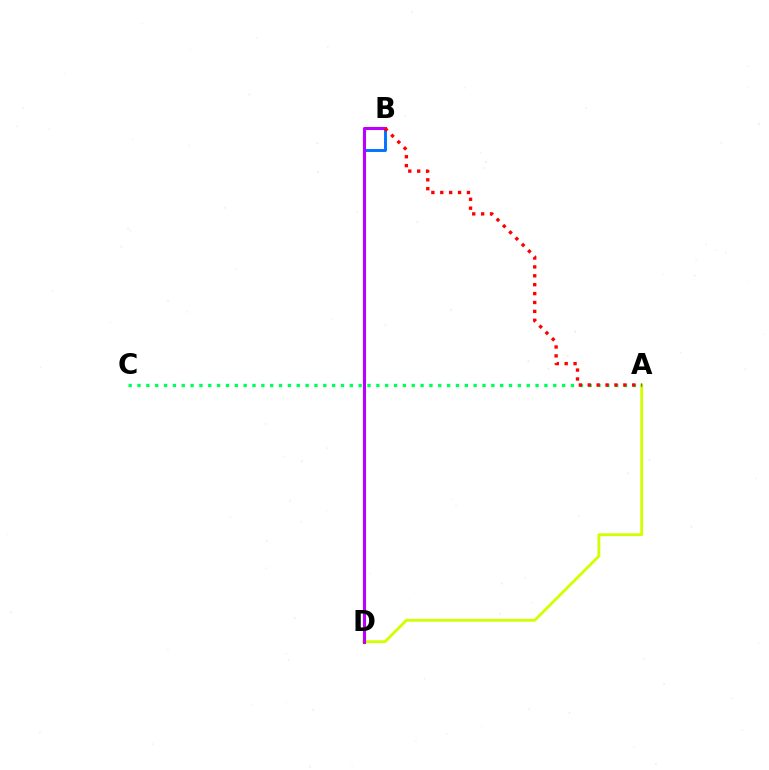{('B', 'D'): [{'color': '#0074ff', 'line_style': 'solid', 'thickness': 2.1}, {'color': '#b900ff', 'line_style': 'solid', 'thickness': 2.23}], ('A', 'D'): [{'color': '#d1ff00', 'line_style': 'solid', 'thickness': 2.04}], ('A', 'C'): [{'color': '#00ff5c', 'line_style': 'dotted', 'thickness': 2.4}], ('A', 'B'): [{'color': '#ff0000', 'line_style': 'dotted', 'thickness': 2.42}]}